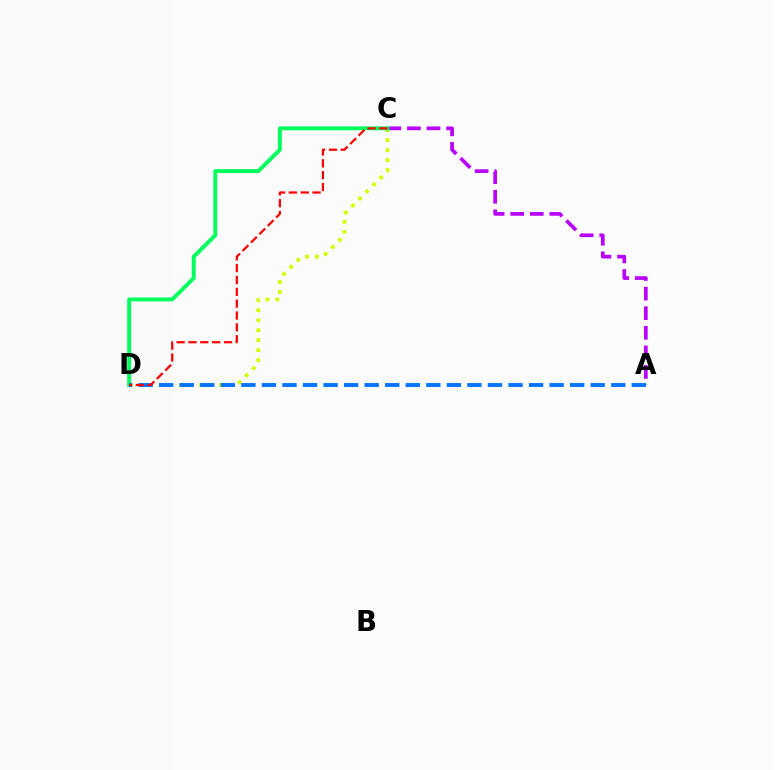{('C', 'D'): [{'color': '#d1ff00', 'line_style': 'dotted', 'thickness': 2.71}, {'color': '#00ff5c', 'line_style': 'solid', 'thickness': 2.82}, {'color': '#ff0000', 'line_style': 'dashed', 'thickness': 1.61}], ('A', 'C'): [{'color': '#b900ff', 'line_style': 'dashed', 'thickness': 2.66}], ('A', 'D'): [{'color': '#0074ff', 'line_style': 'dashed', 'thickness': 2.79}]}